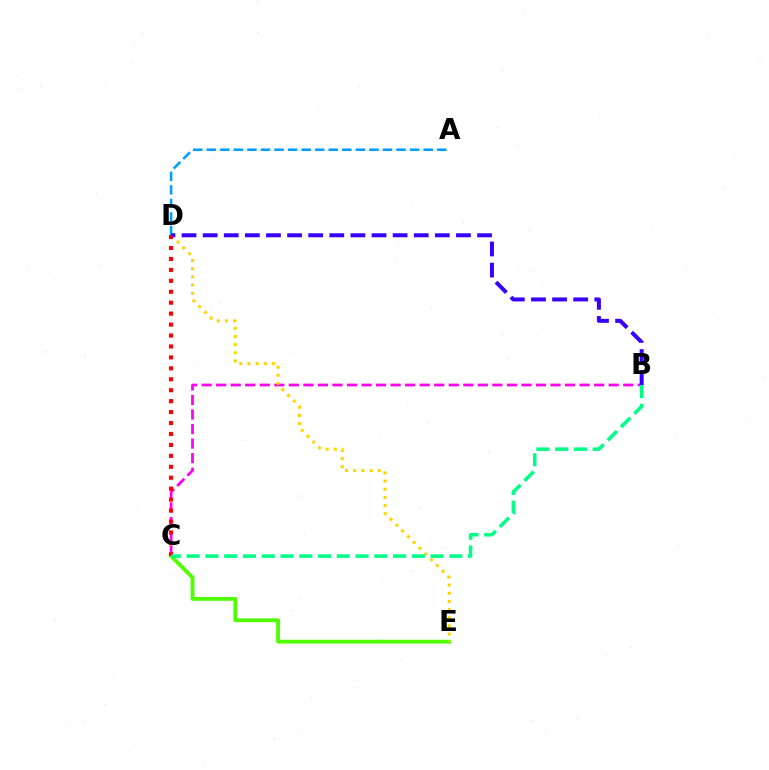{('B', 'C'): [{'color': '#ff00ed', 'line_style': 'dashed', 'thickness': 1.98}, {'color': '#00ff86', 'line_style': 'dashed', 'thickness': 2.55}], ('C', 'E'): [{'color': '#4fff00', 'line_style': 'solid', 'thickness': 2.74}], ('A', 'D'): [{'color': '#009eff', 'line_style': 'dashed', 'thickness': 1.84}], ('D', 'E'): [{'color': '#ffd500', 'line_style': 'dotted', 'thickness': 2.22}], ('C', 'D'): [{'color': '#ff0000', 'line_style': 'dotted', 'thickness': 2.97}], ('B', 'D'): [{'color': '#3700ff', 'line_style': 'dashed', 'thickness': 2.87}]}